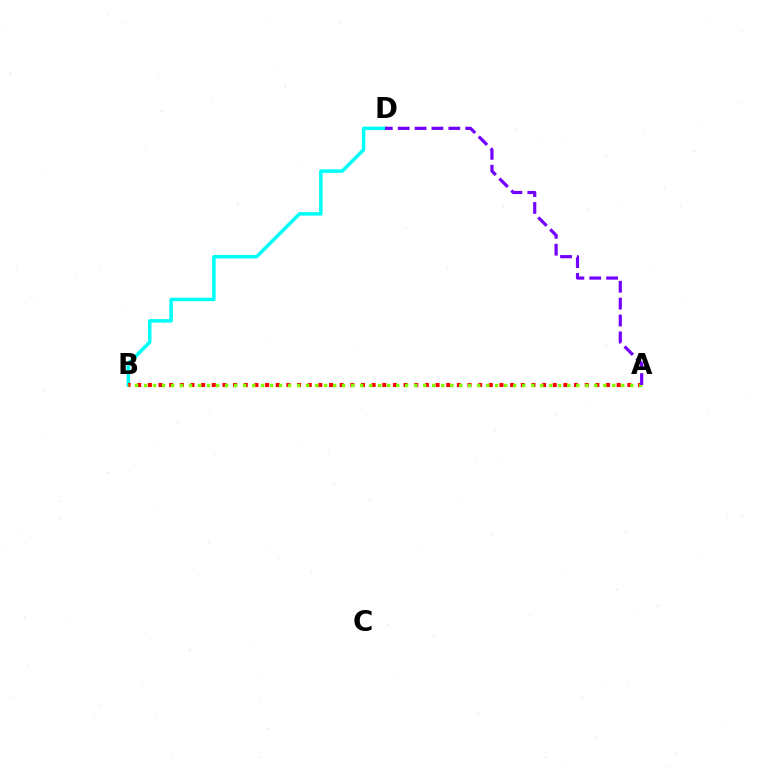{('B', 'D'): [{'color': '#00fff6', 'line_style': 'solid', 'thickness': 2.51}], ('A', 'B'): [{'color': '#ff0000', 'line_style': 'dotted', 'thickness': 2.89}, {'color': '#84ff00', 'line_style': 'dotted', 'thickness': 2.45}], ('A', 'D'): [{'color': '#7200ff', 'line_style': 'dashed', 'thickness': 2.29}]}